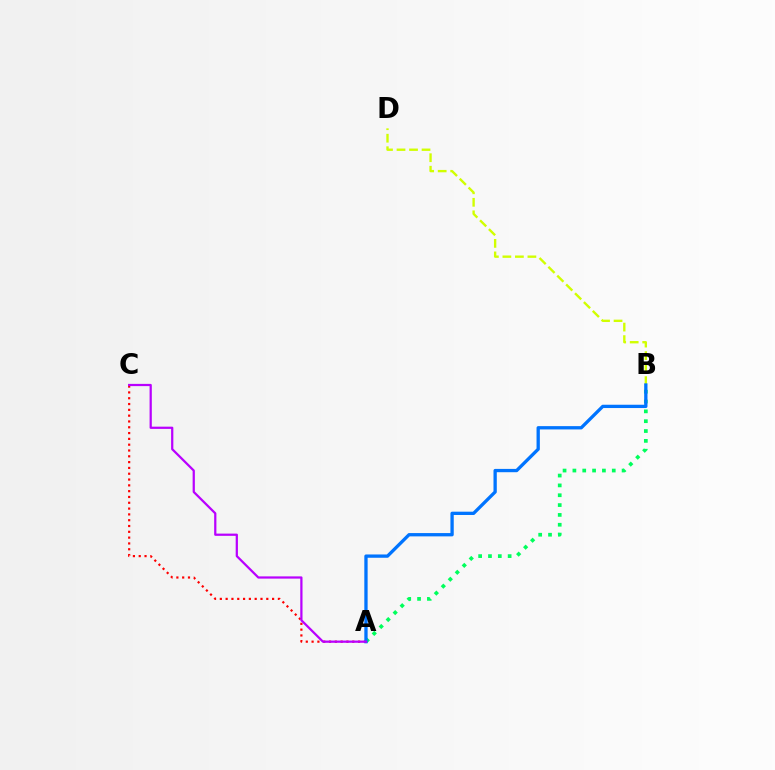{('A', 'B'): [{'color': '#00ff5c', 'line_style': 'dotted', 'thickness': 2.67}, {'color': '#0074ff', 'line_style': 'solid', 'thickness': 2.38}], ('B', 'D'): [{'color': '#d1ff00', 'line_style': 'dashed', 'thickness': 1.7}], ('A', 'C'): [{'color': '#ff0000', 'line_style': 'dotted', 'thickness': 1.58}, {'color': '#b900ff', 'line_style': 'solid', 'thickness': 1.61}]}